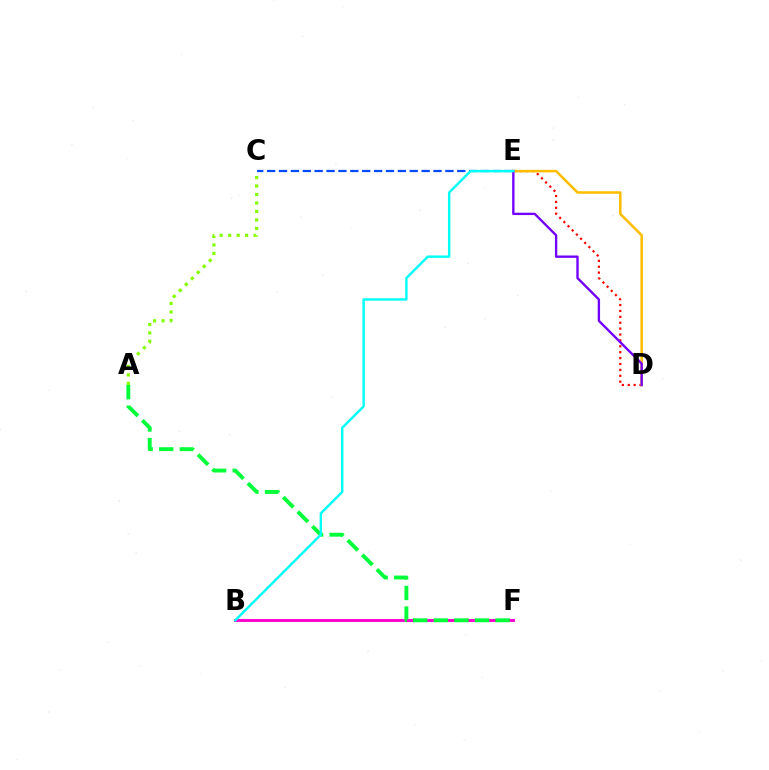{('B', 'F'): [{'color': '#ff00cf', 'line_style': 'solid', 'thickness': 2.1}], ('C', 'E'): [{'color': '#004bff', 'line_style': 'dashed', 'thickness': 1.61}], ('D', 'E'): [{'color': '#ff0000', 'line_style': 'dotted', 'thickness': 1.6}, {'color': '#ffbd00', 'line_style': 'solid', 'thickness': 1.83}, {'color': '#7200ff', 'line_style': 'solid', 'thickness': 1.7}], ('A', 'C'): [{'color': '#84ff00', 'line_style': 'dotted', 'thickness': 2.3}], ('A', 'F'): [{'color': '#00ff39', 'line_style': 'dashed', 'thickness': 2.8}], ('B', 'E'): [{'color': '#00fff6', 'line_style': 'solid', 'thickness': 1.74}]}